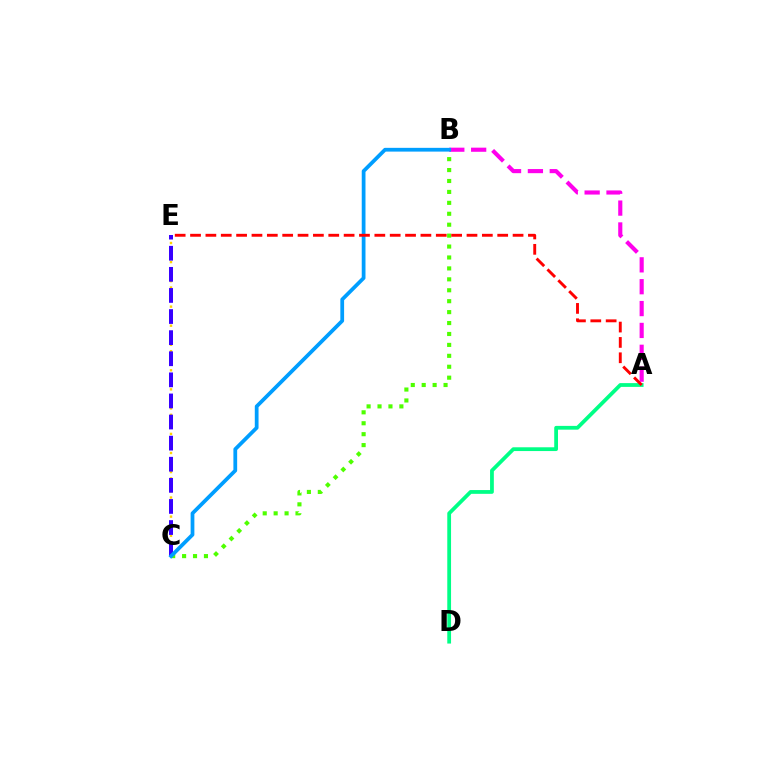{('A', 'B'): [{'color': '#ff00ed', 'line_style': 'dashed', 'thickness': 2.97}], ('B', 'C'): [{'color': '#4fff00', 'line_style': 'dotted', 'thickness': 2.97}, {'color': '#009eff', 'line_style': 'solid', 'thickness': 2.7}], ('C', 'E'): [{'color': '#ffd500', 'line_style': 'dotted', 'thickness': 1.73}, {'color': '#3700ff', 'line_style': 'dashed', 'thickness': 2.87}], ('A', 'D'): [{'color': '#00ff86', 'line_style': 'solid', 'thickness': 2.72}], ('A', 'E'): [{'color': '#ff0000', 'line_style': 'dashed', 'thickness': 2.09}]}